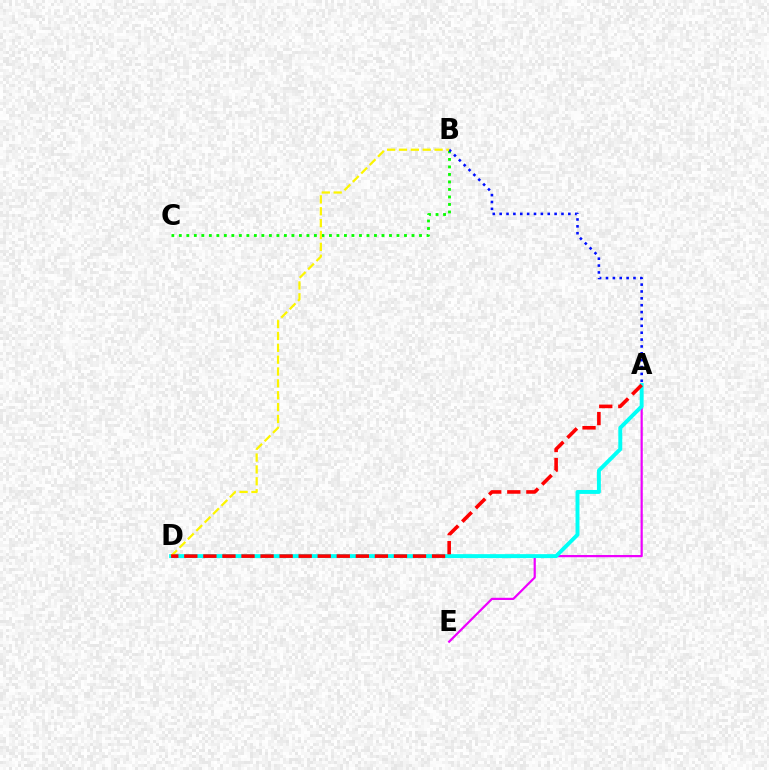{('B', 'C'): [{'color': '#08ff00', 'line_style': 'dotted', 'thickness': 2.04}], ('A', 'E'): [{'color': '#ee00ff', 'line_style': 'solid', 'thickness': 1.59}], ('A', 'B'): [{'color': '#0010ff', 'line_style': 'dotted', 'thickness': 1.87}], ('A', 'D'): [{'color': '#00fff6', 'line_style': 'solid', 'thickness': 2.83}, {'color': '#ff0000', 'line_style': 'dashed', 'thickness': 2.59}], ('B', 'D'): [{'color': '#fcf500', 'line_style': 'dashed', 'thickness': 1.61}]}